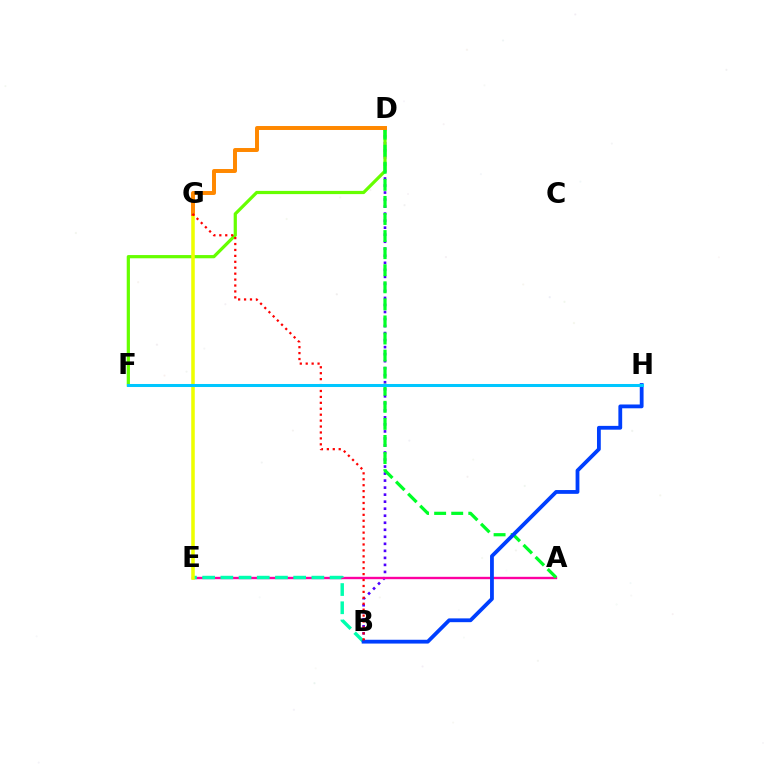{('B', 'D'): [{'color': '#4f00ff', 'line_style': 'dotted', 'thickness': 1.91}], ('A', 'E'): [{'color': '#d600ff', 'line_style': 'solid', 'thickness': 1.54}, {'color': '#ff00a0', 'line_style': 'solid', 'thickness': 1.62}], ('D', 'F'): [{'color': '#66ff00', 'line_style': 'solid', 'thickness': 2.32}], ('A', 'D'): [{'color': '#00ff27', 'line_style': 'dashed', 'thickness': 2.32}], ('B', 'E'): [{'color': '#00ffaf', 'line_style': 'dashed', 'thickness': 2.47}], ('E', 'G'): [{'color': '#eeff00', 'line_style': 'solid', 'thickness': 2.55}], ('D', 'G'): [{'color': '#ff8800', 'line_style': 'solid', 'thickness': 2.85}], ('B', 'H'): [{'color': '#003fff', 'line_style': 'solid', 'thickness': 2.74}], ('B', 'G'): [{'color': '#ff0000', 'line_style': 'dotted', 'thickness': 1.61}], ('F', 'H'): [{'color': '#00c7ff', 'line_style': 'solid', 'thickness': 2.18}]}